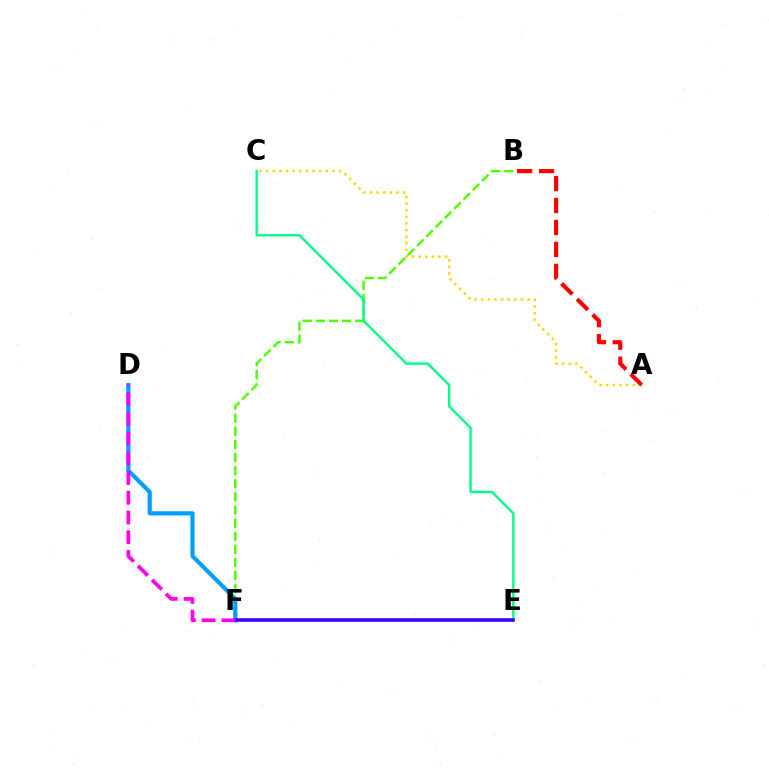{('B', 'F'): [{'color': '#4fff00', 'line_style': 'dashed', 'thickness': 1.78}], ('D', 'F'): [{'color': '#009eff', 'line_style': 'solid', 'thickness': 2.99}, {'color': '#ff00ed', 'line_style': 'dashed', 'thickness': 2.68}], ('C', 'E'): [{'color': '#00ff86', 'line_style': 'solid', 'thickness': 1.72}], ('A', 'C'): [{'color': '#ffd500', 'line_style': 'dotted', 'thickness': 1.8}], ('E', 'F'): [{'color': '#3700ff', 'line_style': 'solid', 'thickness': 2.56}], ('A', 'B'): [{'color': '#ff0000', 'line_style': 'dashed', 'thickness': 2.99}]}